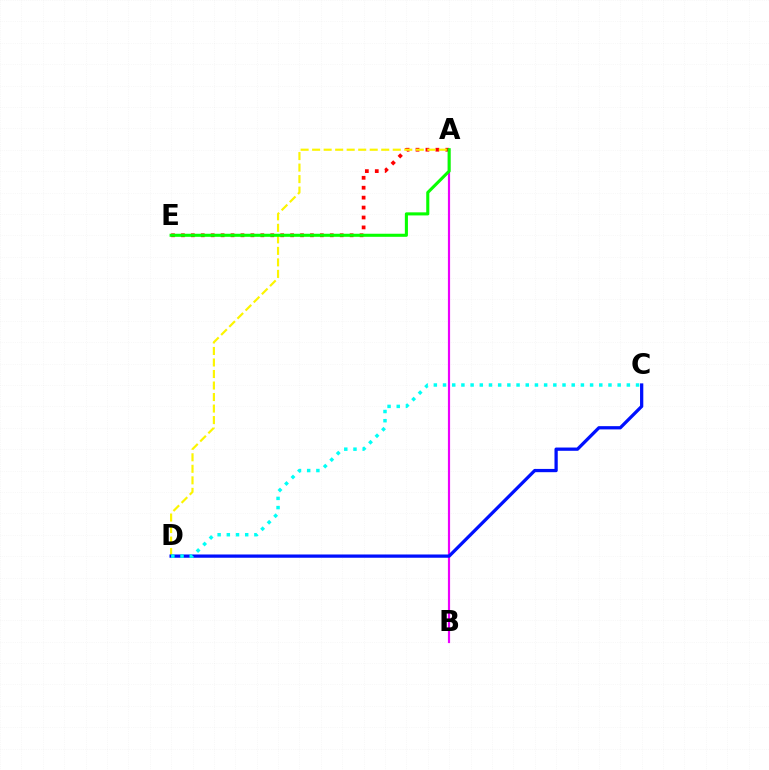{('A', 'E'): [{'color': '#ff0000', 'line_style': 'dotted', 'thickness': 2.7}, {'color': '#08ff00', 'line_style': 'solid', 'thickness': 2.22}], ('A', 'D'): [{'color': '#fcf500', 'line_style': 'dashed', 'thickness': 1.56}], ('A', 'B'): [{'color': '#ee00ff', 'line_style': 'solid', 'thickness': 1.57}], ('C', 'D'): [{'color': '#0010ff', 'line_style': 'solid', 'thickness': 2.35}, {'color': '#00fff6', 'line_style': 'dotted', 'thickness': 2.5}]}